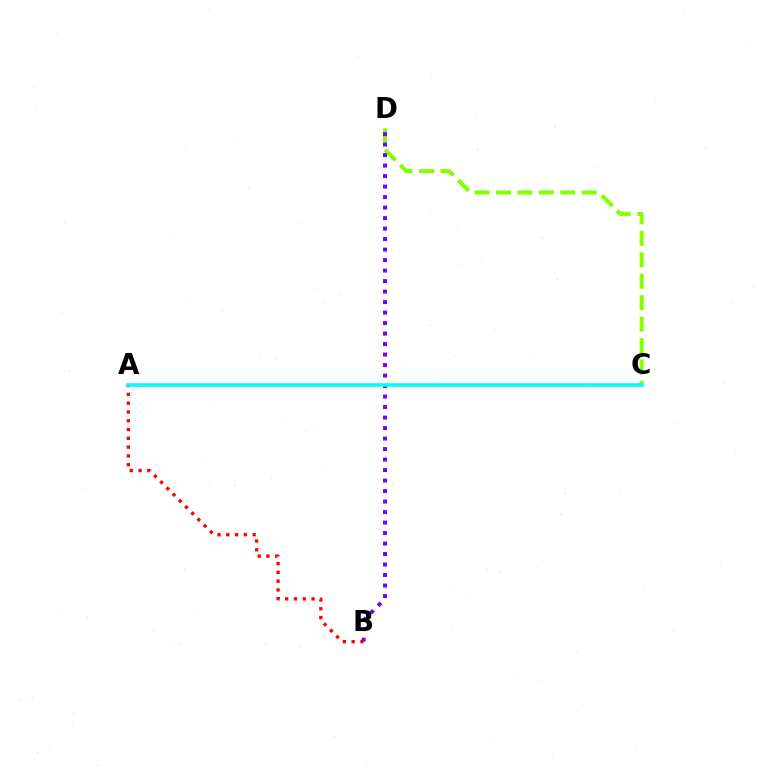{('C', 'D'): [{'color': '#84ff00', 'line_style': 'dashed', 'thickness': 2.91}], ('A', 'B'): [{'color': '#ff0000', 'line_style': 'dotted', 'thickness': 2.39}], ('B', 'D'): [{'color': '#7200ff', 'line_style': 'dotted', 'thickness': 2.85}], ('A', 'C'): [{'color': '#00fff6', 'line_style': 'solid', 'thickness': 2.62}]}